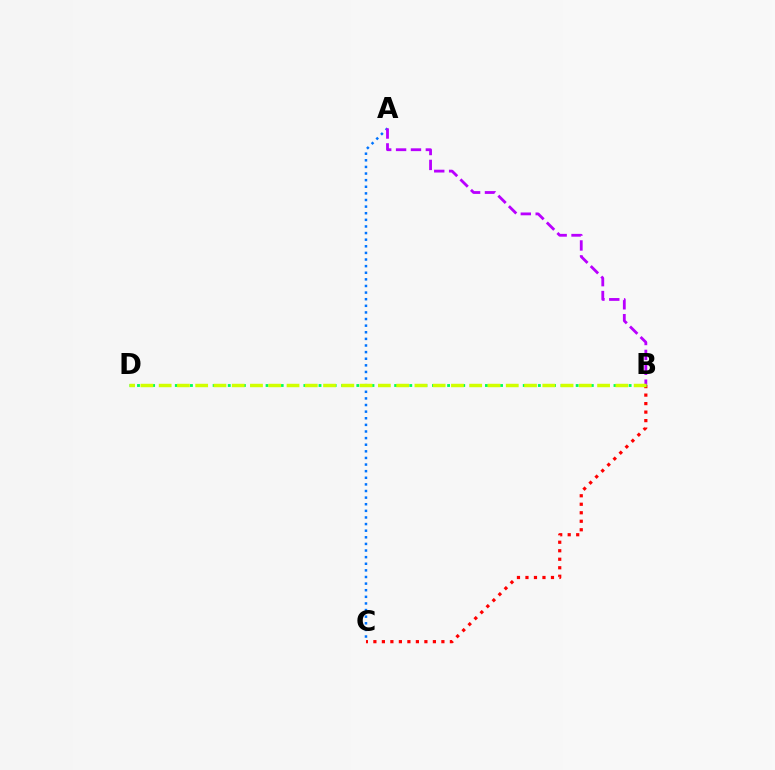{('A', 'C'): [{'color': '#0074ff', 'line_style': 'dotted', 'thickness': 1.8}], ('B', 'C'): [{'color': '#ff0000', 'line_style': 'dotted', 'thickness': 2.31}], ('A', 'B'): [{'color': '#b900ff', 'line_style': 'dashed', 'thickness': 2.02}], ('B', 'D'): [{'color': '#00ff5c', 'line_style': 'dotted', 'thickness': 2.05}, {'color': '#d1ff00', 'line_style': 'dashed', 'thickness': 2.48}]}